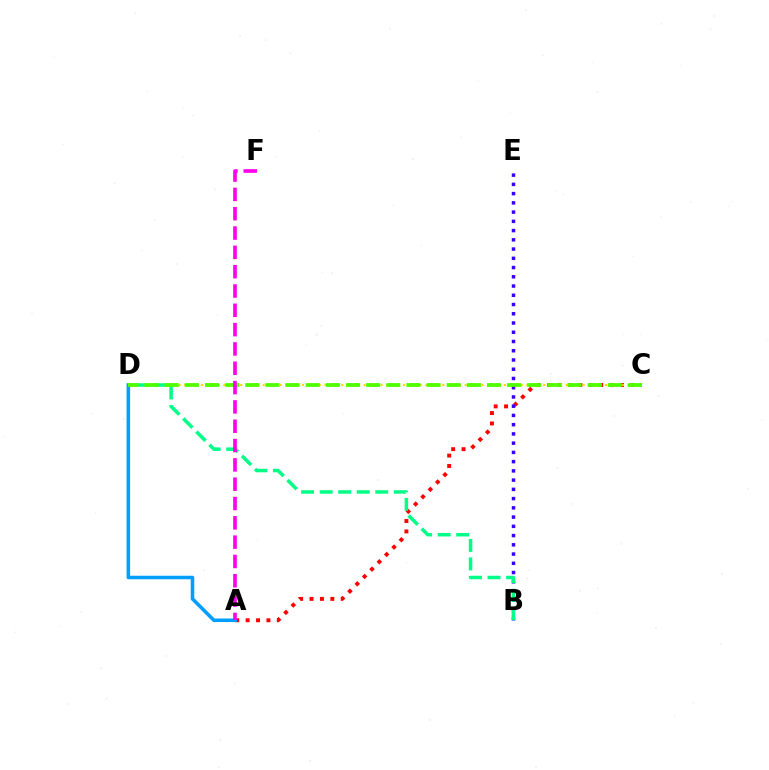{('A', 'C'): [{'color': '#ff0000', 'line_style': 'dotted', 'thickness': 2.82}], ('A', 'D'): [{'color': '#009eff', 'line_style': 'solid', 'thickness': 2.55}], ('C', 'D'): [{'color': '#ffd500', 'line_style': 'dotted', 'thickness': 1.52}, {'color': '#4fff00', 'line_style': 'dashed', 'thickness': 2.74}], ('B', 'E'): [{'color': '#3700ff', 'line_style': 'dotted', 'thickness': 2.51}], ('B', 'D'): [{'color': '#00ff86', 'line_style': 'dashed', 'thickness': 2.52}], ('A', 'F'): [{'color': '#ff00ed', 'line_style': 'dashed', 'thickness': 2.62}]}